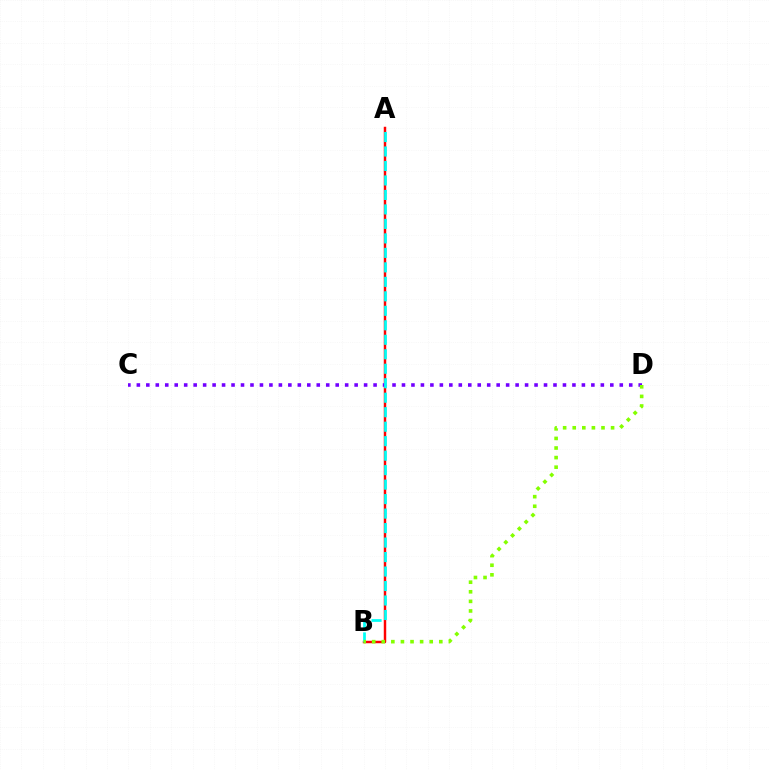{('A', 'B'): [{'color': '#ff0000', 'line_style': 'solid', 'thickness': 1.76}, {'color': '#00fff6', 'line_style': 'dashed', 'thickness': 1.97}], ('C', 'D'): [{'color': '#7200ff', 'line_style': 'dotted', 'thickness': 2.57}], ('B', 'D'): [{'color': '#84ff00', 'line_style': 'dotted', 'thickness': 2.6}]}